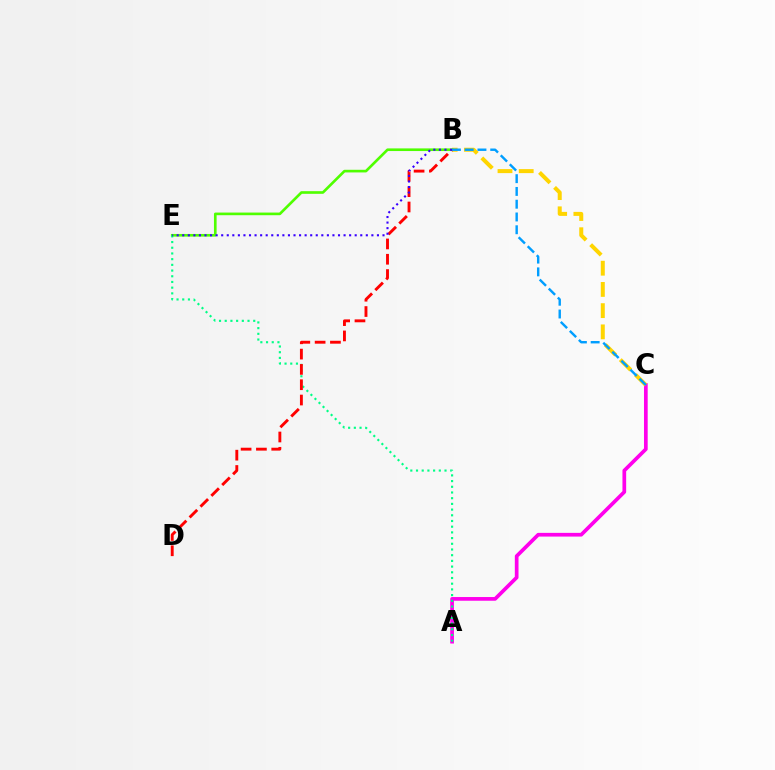{('A', 'C'): [{'color': '#ff00ed', 'line_style': 'solid', 'thickness': 2.66}], ('B', 'C'): [{'color': '#ffd500', 'line_style': 'dashed', 'thickness': 2.88}, {'color': '#009eff', 'line_style': 'dashed', 'thickness': 1.73}], ('B', 'E'): [{'color': '#4fff00', 'line_style': 'solid', 'thickness': 1.9}, {'color': '#3700ff', 'line_style': 'dotted', 'thickness': 1.51}], ('A', 'E'): [{'color': '#00ff86', 'line_style': 'dotted', 'thickness': 1.55}], ('B', 'D'): [{'color': '#ff0000', 'line_style': 'dashed', 'thickness': 2.08}]}